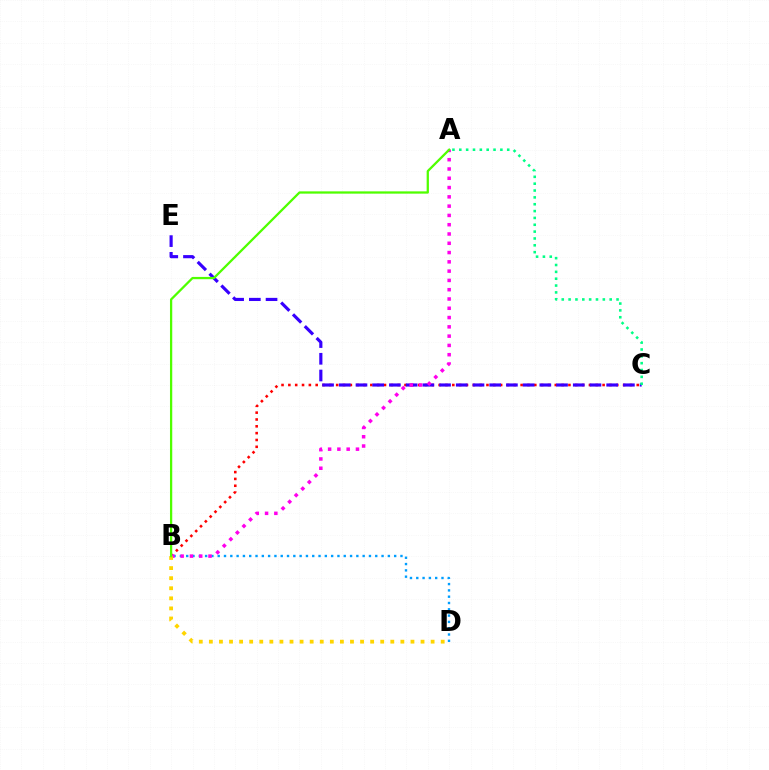{('B', 'C'): [{'color': '#ff0000', 'line_style': 'dotted', 'thickness': 1.86}], ('C', 'E'): [{'color': '#3700ff', 'line_style': 'dashed', 'thickness': 2.27}], ('B', 'D'): [{'color': '#009eff', 'line_style': 'dotted', 'thickness': 1.71}, {'color': '#ffd500', 'line_style': 'dotted', 'thickness': 2.74}], ('A', 'C'): [{'color': '#00ff86', 'line_style': 'dotted', 'thickness': 1.86}], ('A', 'B'): [{'color': '#ff00ed', 'line_style': 'dotted', 'thickness': 2.52}, {'color': '#4fff00', 'line_style': 'solid', 'thickness': 1.63}]}